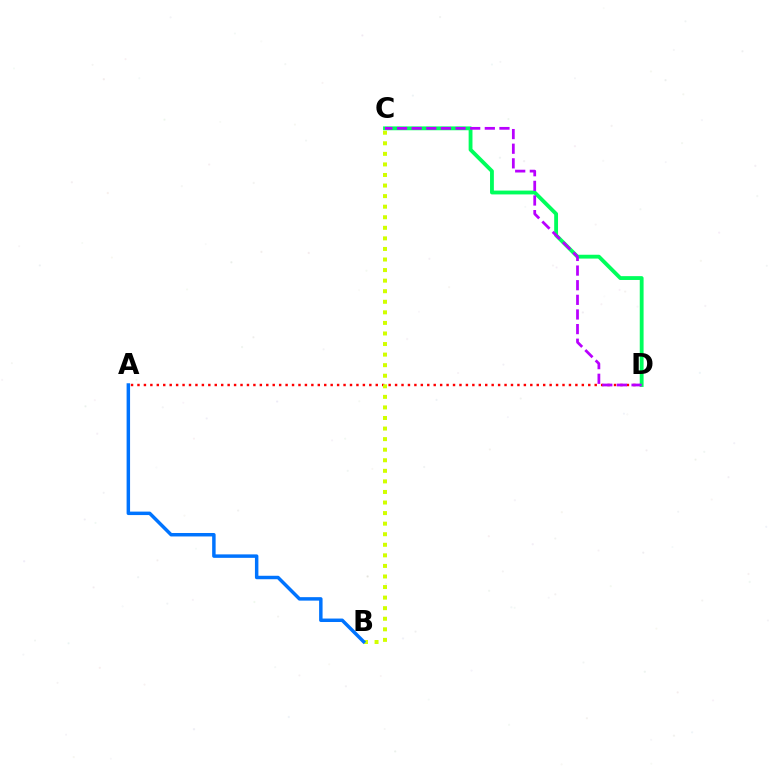{('A', 'D'): [{'color': '#ff0000', 'line_style': 'dotted', 'thickness': 1.75}], ('C', 'D'): [{'color': '#00ff5c', 'line_style': 'solid', 'thickness': 2.76}, {'color': '#b900ff', 'line_style': 'dashed', 'thickness': 1.99}], ('B', 'C'): [{'color': '#d1ff00', 'line_style': 'dotted', 'thickness': 2.87}], ('A', 'B'): [{'color': '#0074ff', 'line_style': 'solid', 'thickness': 2.49}]}